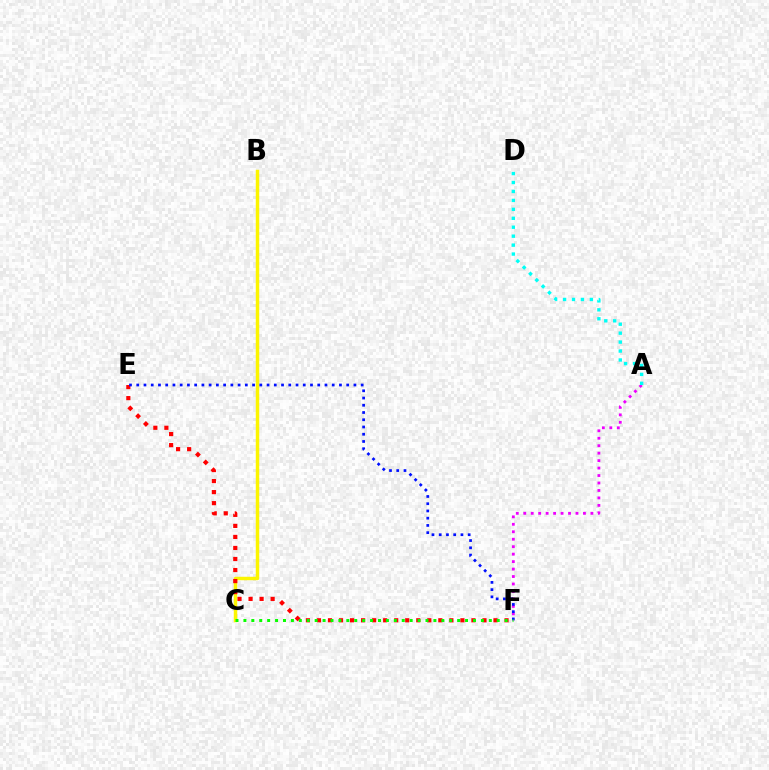{('B', 'C'): [{'color': '#fcf500', 'line_style': 'solid', 'thickness': 2.49}], ('A', 'F'): [{'color': '#ee00ff', 'line_style': 'dotted', 'thickness': 2.03}], ('E', 'F'): [{'color': '#ff0000', 'line_style': 'dotted', 'thickness': 3.0}, {'color': '#0010ff', 'line_style': 'dotted', 'thickness': 1.97}], ('C', 'F'): [{'color': '#08ff00', 'line_style': 'dotted', 'thickness': 2.15}], ('A', 'D'): [{'color': '#00fff6', 'line_style': 'dotted', 'thickness': 2.43}]}